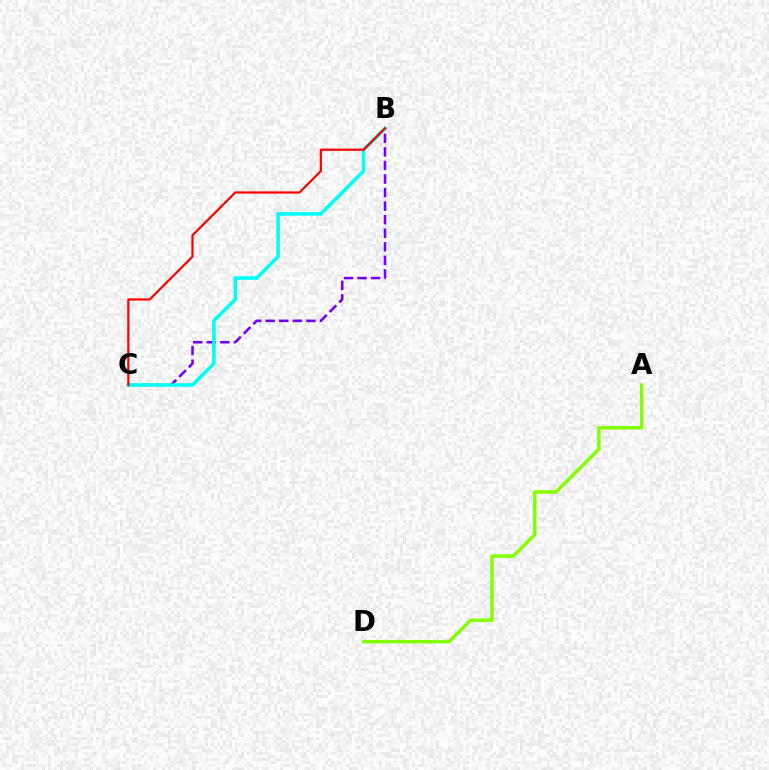{('A', 'D'): [{'color': '#84ff00', 'line_style': 'solid', 'thickness': 2.49}], ('B', 'C'): [{'color': '#7200ff', 'line_style': 'dashed', 'thickness': 1.84}, {'color': '#00fff6', 'line_style': 'solid', 'thickness': 2.56}, {'color': '#ff0000', 'line_style': 'solid', 'thickness': 1.59}]}